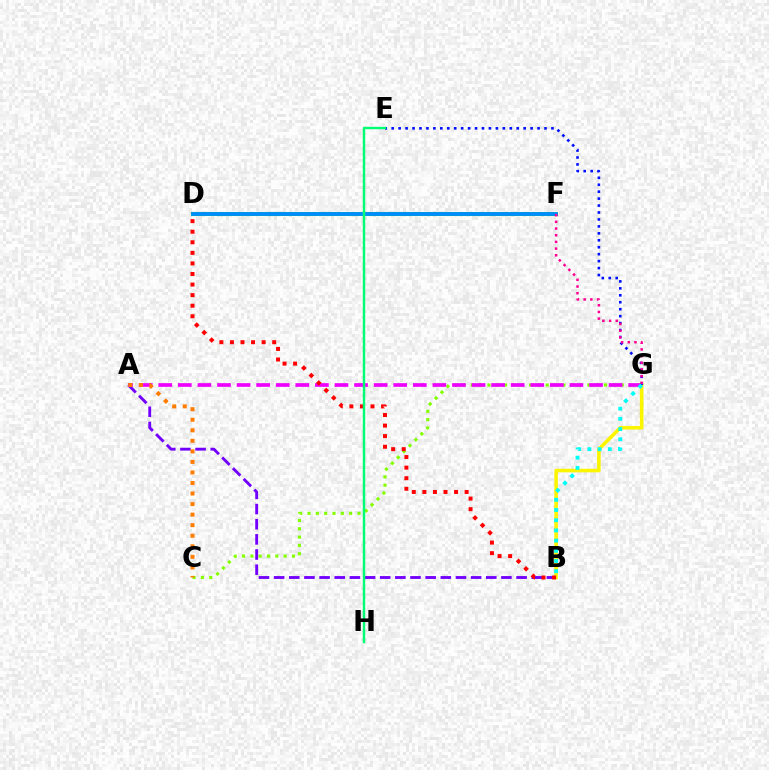{('C', 'G'): [{'color': '#84ff00', 'line_style': 'dotted', 'thickness': 2.26}], ('A', 'B'): [{'color': '#7200ff', 'line_style': 'dashed', 'thickness': 2.06}], ('A', 'G'): [{'color': '#ee00ff', 'line_style': 'dashed', 'thickness': 2.66}], ('B', 'G'): [{'color': '#fcf500', 'line_style': 'solid', 'thickness': 2.58}, {'color': '#00fff6', 'line_style': 'dotted', 'thickness': 2.77}], ('B', 'D'): [{'color': '#ff0000', 'line_style': 'dotted', 'thickness': 2.87}], ('D', 'F'): [{'color': '#08ff00', 'line_style': 'solid', 'thickness': 2.93}, {'color': '#008cff', 'line_style': 'solid', 'thickness': 2.72}], ('E', 'G'): [{'color': '#0010ff', 'line_style': 'dotted', 'thickness': 1.89}], ('E', 'H'): [{'color': '#00ff74', 'line_style': 'solid', 'thickness': 1.76}], ('F', 'G'): [{'color': '#ff0094', 'line_style': 'dotted', 'thickness': 1.82}], ('A', 'C'): [{'color': '#ff7c00', 'line_style': 'dotted', 'thickness': 2.87}]}